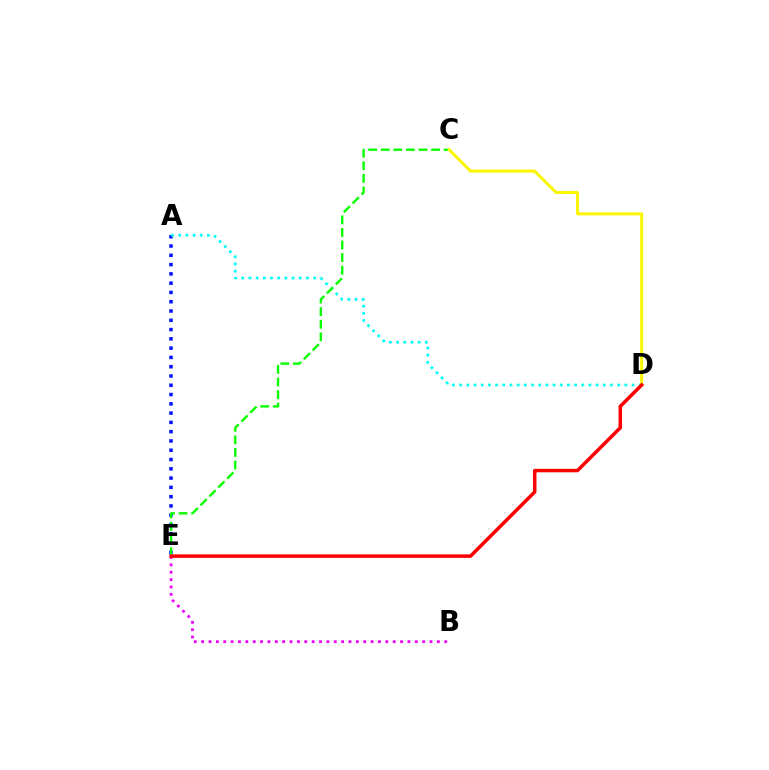{('A', 'E'): [{'color': '#0010ff', 'line_style': 'dotted', 'thickness': 2.52}], ('A', 'D'): [{'color': '#00fff6', 'line_style': 'dotted', 'thickness': 1.95}], ('C', 'E'): [{'color': '#08ff00', 'line_style': 'dashed', 'thickness': 1.71}], ('B', 'E'): [{'color': '#ee00ff', 'line_style': 'dotted', 'thickness': 2.0}], ('C', 'D'): [{'color': '#fcf500', 'line_style': 'solid', 'thickness': 2.16}], ('D', 'E'): [{'color': '#ff0000', 'line_style': 'solid', 'thickness': 2.51}]}